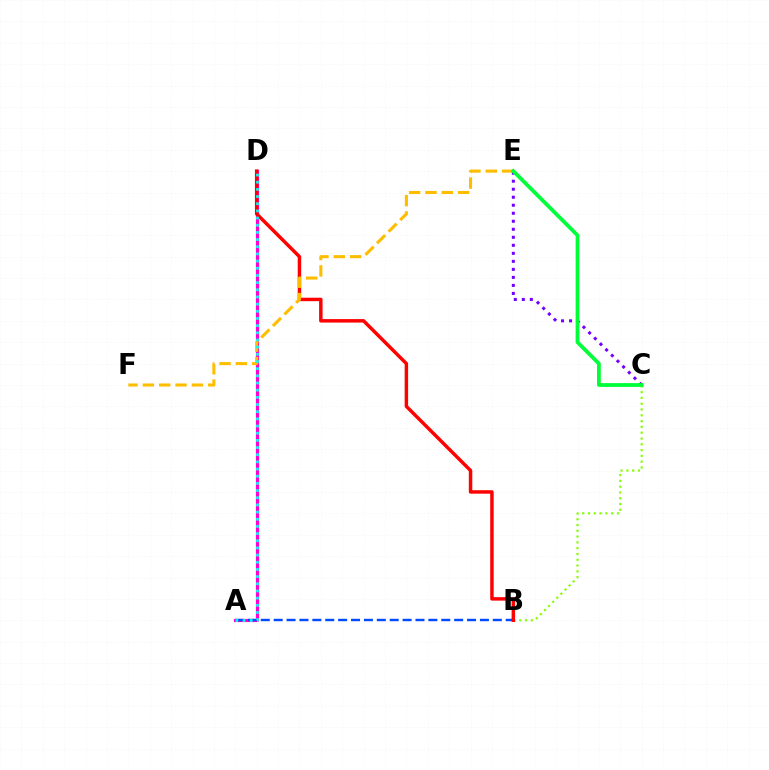{('A', 'D'): [{'color': '#ff00cf', 'line_style': 'solid', 'thickness': 2.27}, {'color': '#00fff6', 'line_style': 'dotted', 'thickness': 1.95}], ('B', 'C'): [{'color': '#84ff00', 'line_style': 'dotted', 'thickness': 1.57}], ('C', 'E'): [{'color': '#7200ff', 'line_style': 'dotted', 'thickness': 2.18}, {'color': '#00ff39', 'line_style': 'solid', 'thickness': 2.71}], ('A', 'B'): [{'color': '#004bff', 'line_style': 'dashed', 'thickness': 1.75}], ('B', 'D'): [{'color': '#ff0000', 'line_style': 'solid', 'thickness': 2.49}], ('E', 'F'): [{'color': '#ffbd00', 'line_style': 'dashed', 'thickness': 2.22}]}